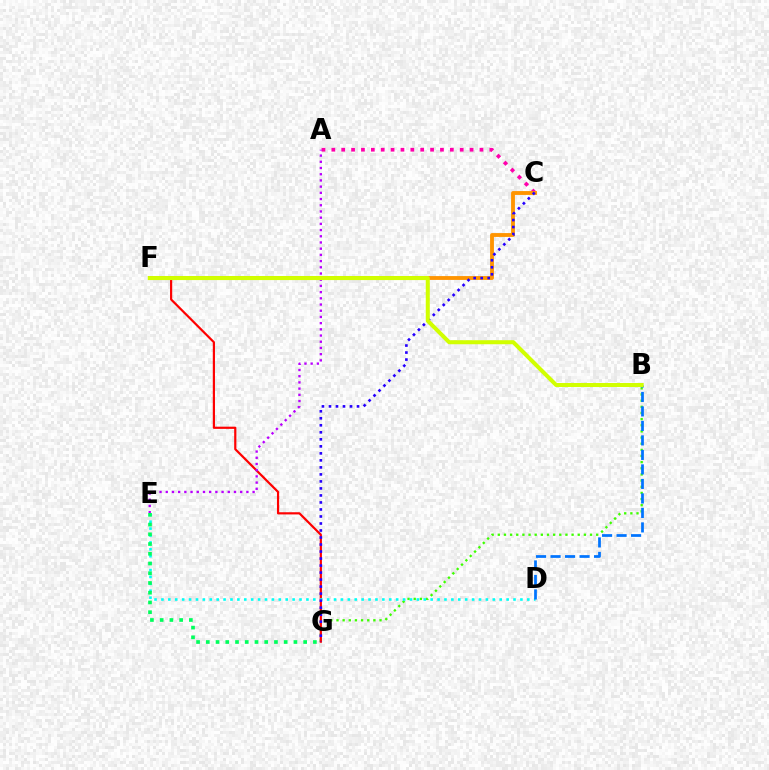{('A', 'C'): [{'color': '#ff00ac', 'line_style': 'dotted', 'thickness': 2.68}], ('B', 'G'): [{'color': '#3dff00', 'line_style': 'dotted', 'thickness': 1.67}], ('C', 'F'): [{'color': '#ff9400', 'line_style': 'solid', 'thickness': 2.76}], ('F', 'G'): [{'color': '#ff0000', 'line_style': 'solid', 'thickness': 1.58}], ('A', 'E'): [{'color': '#b900ff', 'line_style': 'dotted', 'thickness': 1.69}], ('D', 'E'): [{'color': '#00fff6', 'line_style': 'dotted', 'thickness': 1.88}], ('E', 'G'): [{'color': '#00ff5c', 'line_style': 'dotted', 'thickness': 2.65}], ('B', 'D'): [{'color': '#0074ff', 'line_style': 'dashed', 'thickness': 1.97}], ('C', 'G'): [{'color': '#2500ff', 'line_style': 'dotted', 'thickness': 1.91}], ('B', 'F'): [{'color': '#d1ff00', 'line_style': 'solid', 'thickness': 2.9}]}